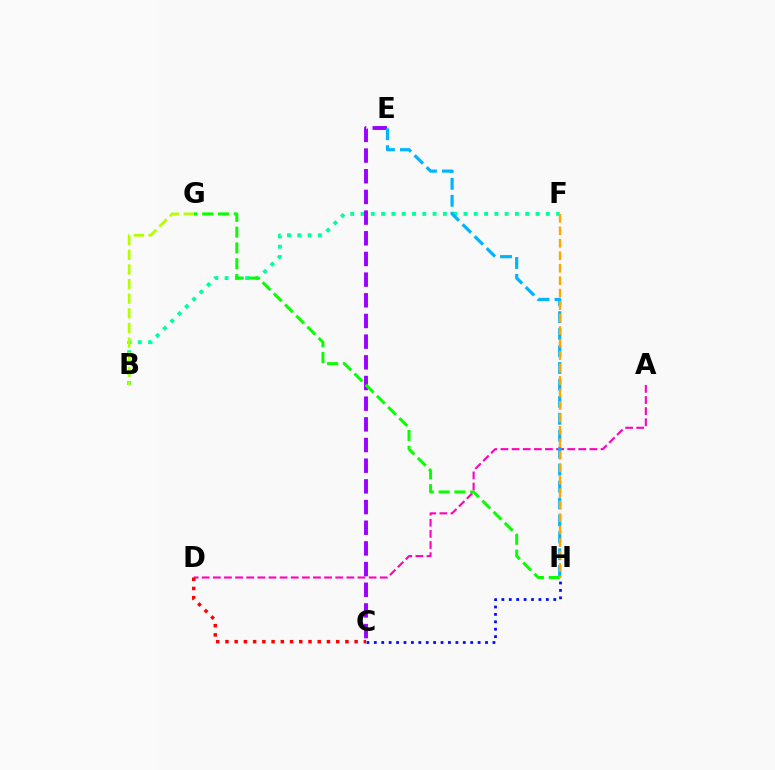{('C', 'H'): [{'color': '#0010ff', 'line_style': 'dotted', 'thickness': 2.01}], ('B', 'F'): [{'color': '#00ff9d', 'line_style': 'dotted', 'thickness': 2.8}], ('A', 'D'): [{'color': '#ff00bd', 'line_style': 'dashed', 'thickness': 1.51}], ('C', 'E'): [{'color': '#9b00ff', 'line_style': 'dashed', 'thickness': 2.81}], ('E', 'H'): [{'color': '#00b5ff', 'line_style': 'dashed', 'thickness': 2.3}], ('G', 'H'): [{'color': '#08ff00', 'line_style': 'dashed', 'thickness': 2.15}], ('C', 'D'): [{'color': '#ff0000', 'line_style': 'dotted', 'thickness': 2.51}], ('B', 'G'): [{'color': '#b3ff00', 'line_style': 'dashed', 'thickness': 1.99}], ('F', 'H'): [{'color': '#ffa500', 'line_style': 'dashed', 'thickness': 1.69}]}